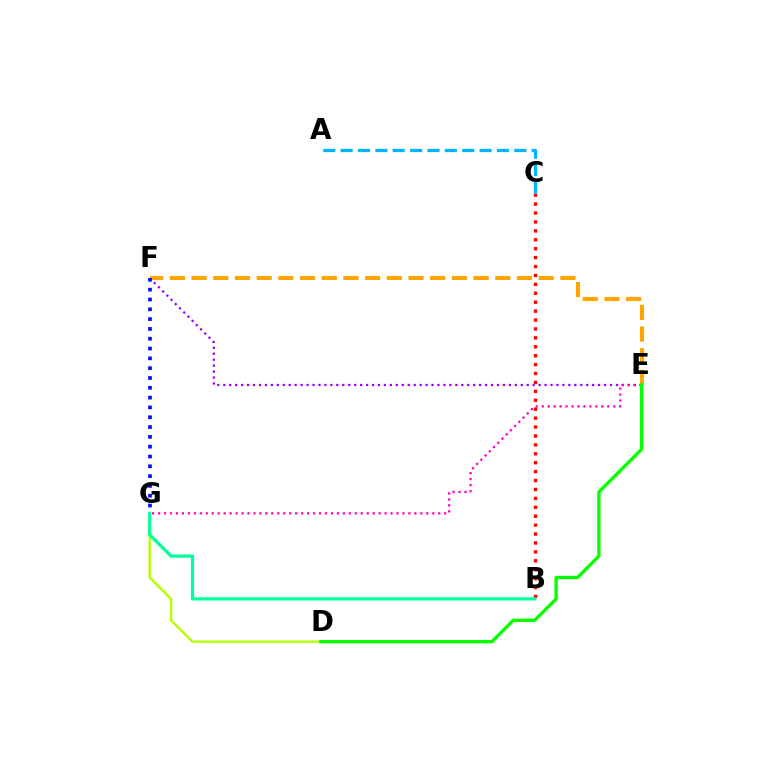{('E', 'F'): [{'color': '#9b00ff', 'line_style': 'dotted', 'thickness': 1.62}, {'color': '#ffa500', 'line_style': 'dashed', 'thickness': 2.95}], ('E', 'G'): [{'color': '#ff00bd', 'line_style': 'dotted', 'thickness': 1.62}], ('B', 'C'): [{'color': '#ff0000', 'line_style': 'dotted', 'thickness': 2.42}], ('D', 'G'): [{'color': '#b3ff00', 'line_style': 'solid', 'thickness': 1.73}], ('A', 'C'): [{'color': '#00b5ff', 'line_style': 'dashed', 'thickness': 2.36}], ('B', 'G'): [{'color': '#00ff9d', 'line_style': 'solid', 'thickness': 2.31}], ('F', 'G'): [{'color': '#0010ff', 'line_style': 'dotted', 'thickness': 2.67}], ('D', 'E'): [{'color': '#08ff00', 'line_style': 'solid', 'thickness': 2.41}]}